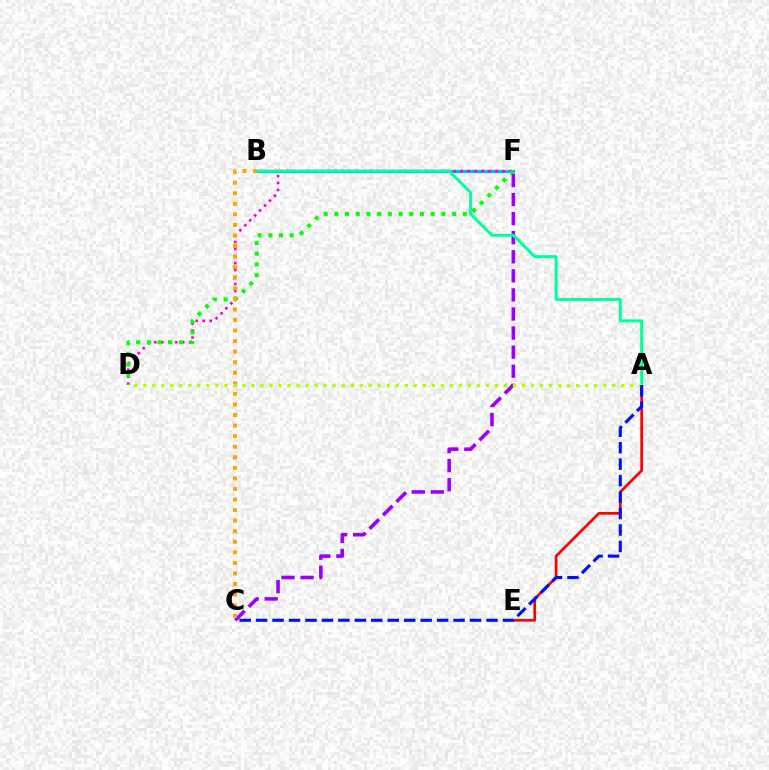{('B', 'F'): [{'color': '#00b5ff', 'line_style': 'solid', 'thickness': 2.32}], ('A', 'E'): [{'color': '#ff0000', 'line_style': 'solid', 'thickness': 1.94}], ('D', 'F'): [{'color': '#ff00bd', 'line_style': 'dotted', 'thickness': 1.9}, {'color': '#08ff00', 'line_style': 'dotted', 'thickness': 2.91}], ('C', 'F'): [{'color': '#9b00ff', 'line_style': 'dashed', 'thickness': 2.59}], ('A', 'B'): [{'color': '#00ff9d', 'line_style': 'solid', 'thickness': 2.14}], ('B', 'C'): [{'color': '#ffa500', 'line_style': 'dotted', 'thickness': 2.87}], ('A', 'D'): [{'color': '#b3ff00', 'line_style': 'dotted', 'thickness': 2.45}], ('A', 'C'): [{'color': '#0010ff', 'line_style': 'dashed', 'thickness': 2.24}]}